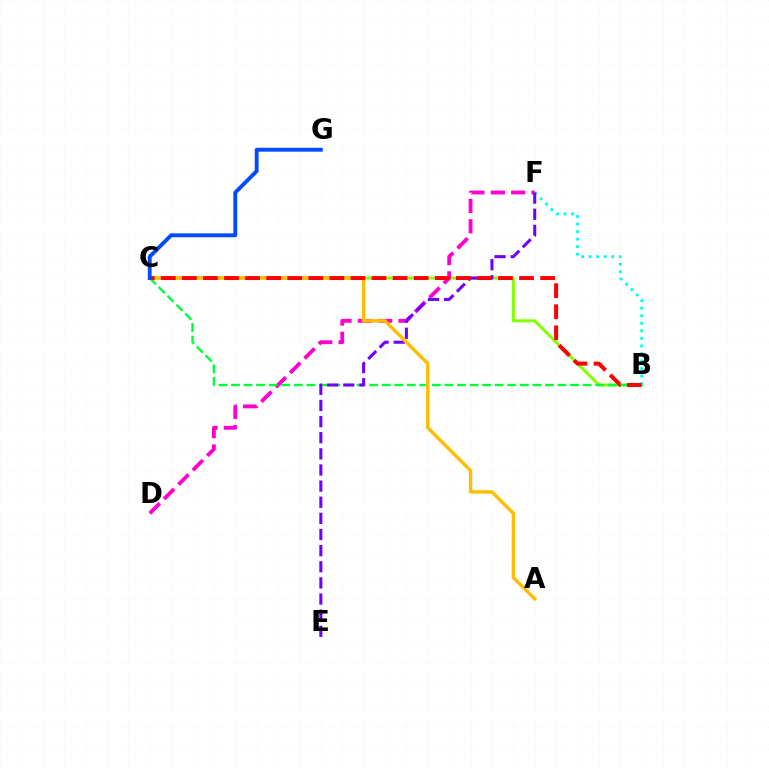{('B', 'C'): [{'color': '#84ff00', 'line_style': 'solid', 'thickness': 2.16}, {'color': '#00ff39', 'line_style': 'dashed', 'thickness': 1.71}, {'color': '#ff0000', 'line_style': 'dashed', 'thickness': 2.86}], ('D', 'F'): [{'color': '#ff00cf', 'line_style': 'dashed', 'thickness': 2.76}], ('B', 'F'): [{'color': '#00fff6', 'line_style': 'dotted', 'thickness': 2.05}], ('E', 'F'): [{'color': '#7200ff', 'line_style': 'dashed', 'thickness': 2.19}], ('A', 'C'): [{'color': '#ffbd00', 'line_style': 'solid', 'thickness': 2.43}], ('C', 'G'): [{'color': '#004bff', 'line_style': 'solid', 'thickness': 2.79}]}